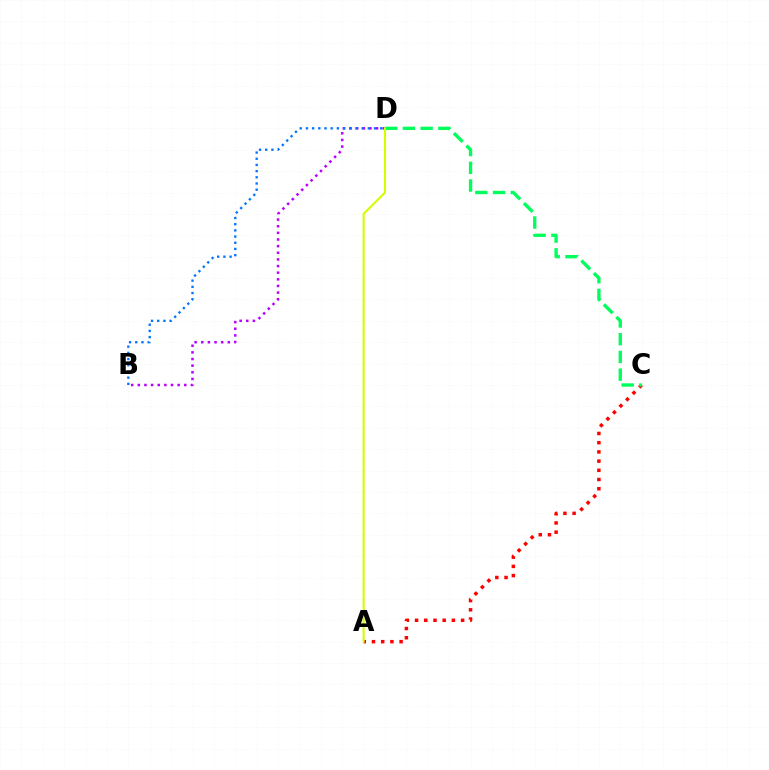{('B', 'D'): [{'color': '#b900ff', 'line_style': 'dotted', 'thickness': 1.8}, {'color': '#0074ff', 'line_style': 'dotted', 'thickness': 1.68}], ('A', 'C'): [{'color': '#ff0000', 'line_style': 'dotted', 'thickness': 2.5}], ('C', 'D'): [{'color': '#00ff5c', 'line_style': 'dashed', 'thickness': 2.41}], ('A', 'D'): [{'color': '#d1ff00', 'line_style': 'solid', 'thickness': 1.51}]}